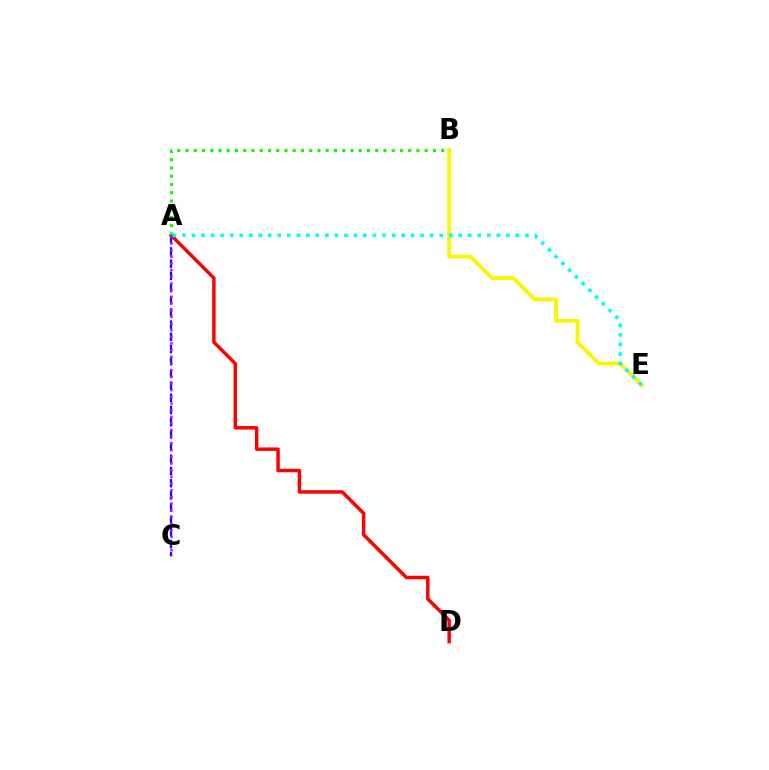{('A', 'D'): [{'color': '#ff0000', 'line_style': 'solid', 'thickness': 2.5}], ('B', 'E'): [{'color': '#fcf500', 'line_style': 'solid', 'thickness': 2.79}], ('A', 'C'): [{'color': '#0010ff', 'line_style': 'dashed', 'thickness': 1.66}, {'color': '#ee00ff', 'line_style': 'dotted', 'thickness': 1.81}], ('A', 'E'): [{'color': '#00fff6', 'line_style': 'dotted', 'thickness': 2.59}], ('A', 'B'): [{'color': '#08ff00', 'line_style': 'dotted', 'thickness': 2.24}]}